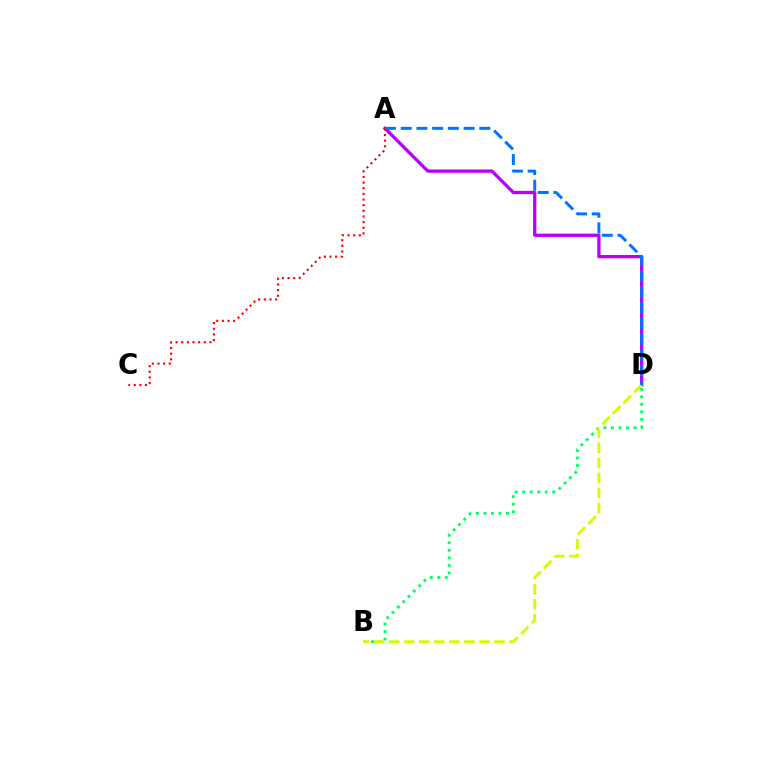{('B', 'D'): [{'color': '#00ff5c', 'line_style': 'dotted', 'thickness': 2.04}, {'color': '#d1ff00', 'line_style': 'dashed', 'thickness': 2.04}], ('A', 'D'): [{'color': '#b900ff', 'line_style': 'solid', 'thickness': 2.38}, {'color': '#0074ff', 'line_style': 'dashed', 'thickness': 2.14}], ('A', 'C'): [{'color': '#ff0000', 'line_style': 'dotted', 'thickness': 1.53}]}